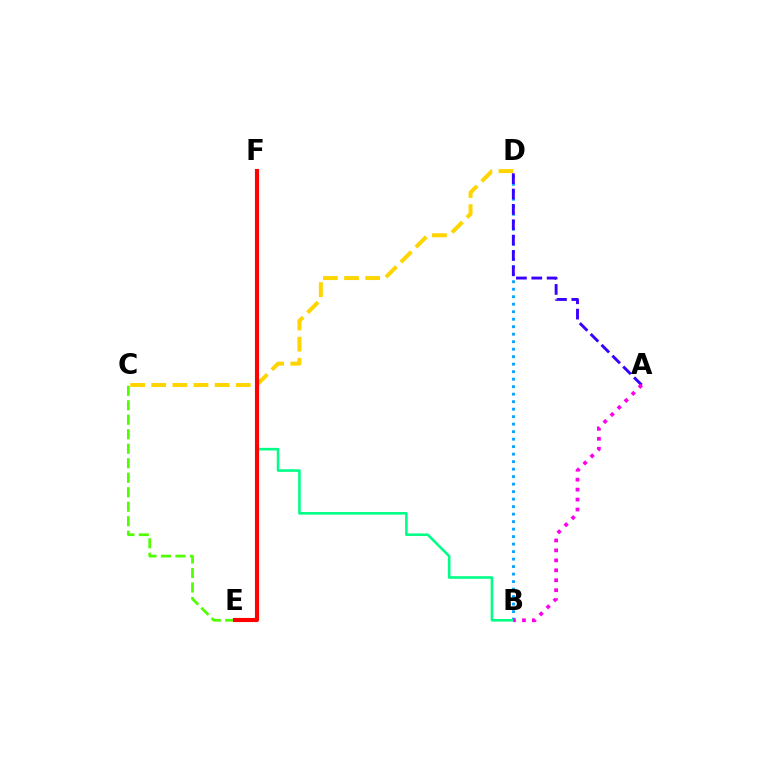{('B', 'D'): [{'color': '#009eff', 'line_style': 'dotted', 'thickness': 2.04}], ('B', 'F'): [{'color': '#00ff86', 'line_style': 'solid', 'thickness': 1.87}], ('C', 'D'): [{'color': '#ffd500', 'line_style': 'dashed', 'thickness': 2.87}], ('C', 'E'): [{'color': '#4fff00', 'line_style': 'dashed', 'thickness': 1.97}], ('A', 'D'): [{'color': '#3700ff', 'line_style': 'dashed', 'thickness': 2.09}], ('E', 'F'): [{'color': '#ff0000', 'line_style': 'solid', 'thickness': 2.96}], ('A', 'B'): [{'color': '#ff00ed', 'line_style': 'dotted', 'thickness': 2.7}]}